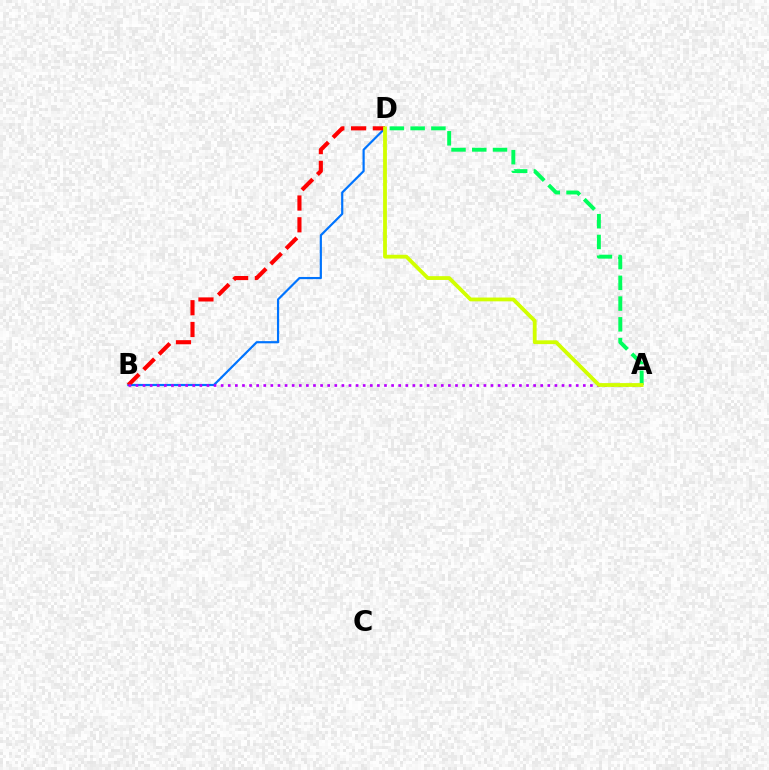{('B', 'D'): [{'color': '#0074ff', 'line_style': 'solid', 'thickness': 1.57}, {'color': '#ff0000', 'line_style': 'dashed', 'thickness': 2.96}], ('A', 'B'): [{'color': '#b900ff', 'line_style': 'dotted', 'thickness': 1.93}], ('A', 'D'): [{'color': '#00ff5c', 'line_style': 'dashed', 'thickness': 2.82}, {'color': '#d1ff00', 'line_style': 'solid', 'thickness': 2.74}]}